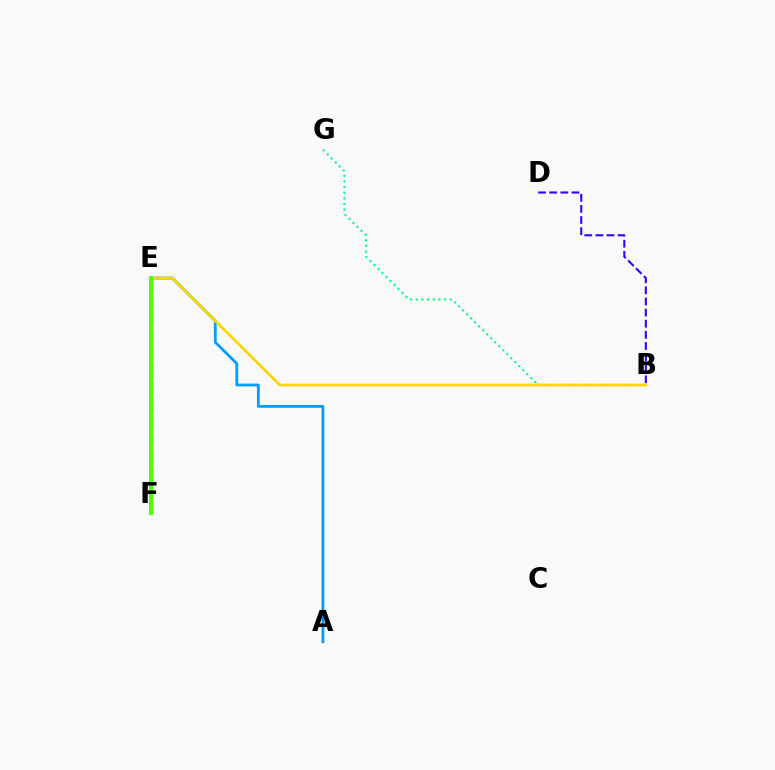{('B', 'G'): [{'color': '#00ff86', 'line_style': 'dotted', 'thickness': 1.54}], ('A', 'E'): [{'color': '#009eff', 'line_style': 'solid', 'thickness': 2.01}], ('E', 'F'): [{'color': '#ff0000', 'line_style': 'dashed', 'thickness': 2.35}, {'color': '#ff00ed', 'line_style': 'dotted', 'thickness': 2.56}, {'color': '#4fff00', 'line_style': 'solid', 'thickness': 2.88}], ('B', 'E'): [{'color': '#ffd500', 'line_style': 'solid', 'thickness': 1.94}], ('B', 'D'): [{'color': '#3700ff', 'line_style': 'dashed', 'thickness': 1.51}]}